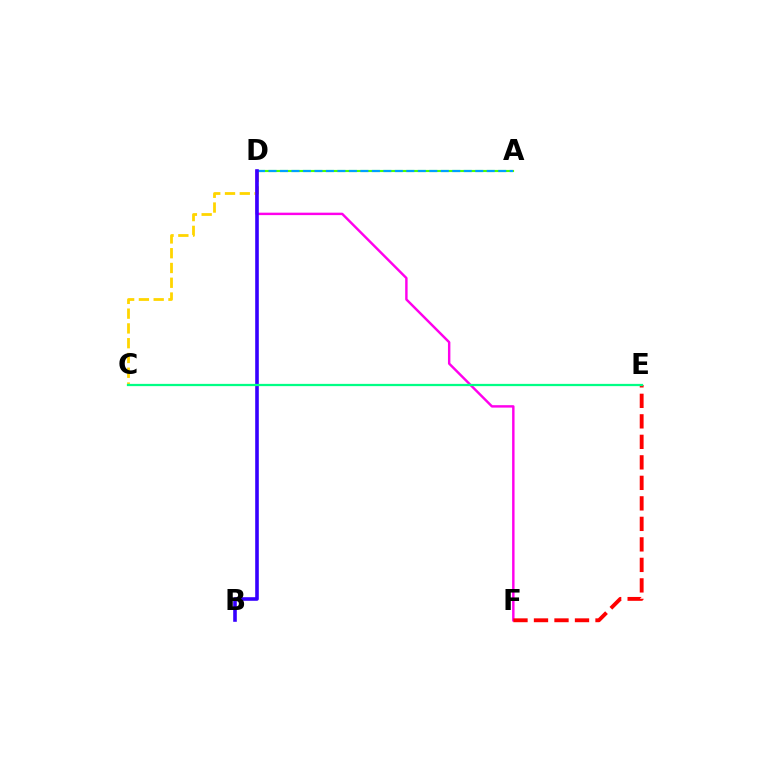{('D', 'F'): [{'color': '#ff00ed', 'line_style': 'solid', 'thickness': 1.75}], ('C', 'D'): [{'color': '#ffd500', 'line_style': 'dashed', 'thickness': 2.01}], ('A', 'D'): [{'color': '#4fff00', 'line_style': 'solid', 'thickness': 1.55}, {'color': '#009eff', 'line_style': 'dashed', 'thickness': 1.56}], ('E', 'F'): [{'color': '#ff0000', 'line_style': 'dashed', 'thickness': 2.79}], ('B', 'D'): [{'color': '#3700ff', 'line_style': 'solid', 'thickness': 2.59}], ('C', 'E'): [{'color': '#00ff86', 'line_style': 'solid', 'thickness': 1.62}]}